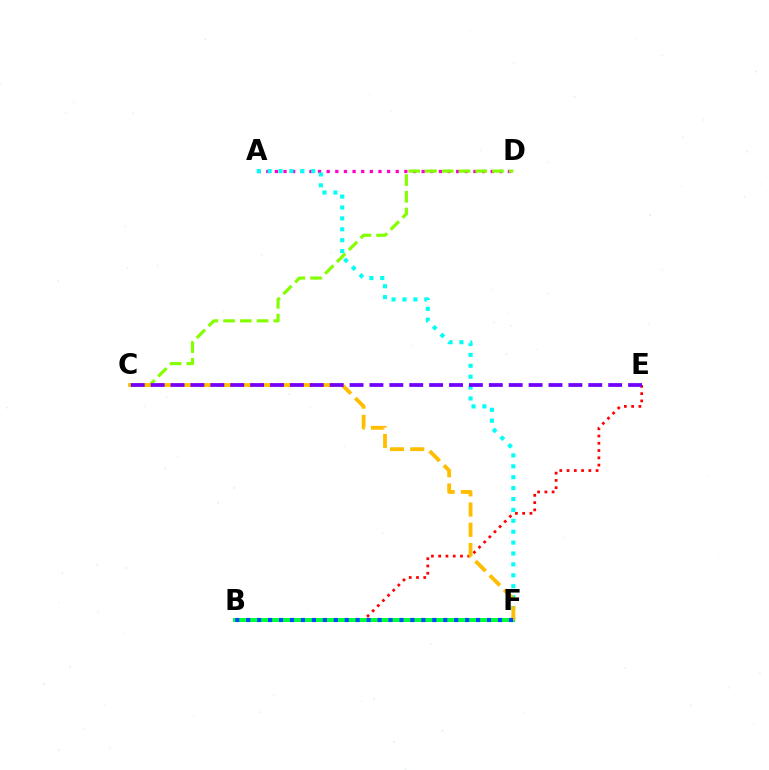{('A', 'D'): [{'color': '#ff00cf', 'line_style': 'dotted', 'thickness': 2.35}], ('B', 'E'): [{'color': '#ff0000', 'line_style': 'dotted', 'thickness': 1.97}], ('A', 'F'): [{'color': '#00fff6', 'line_style': 'dotted', 'thickness': 2.96}], ('B', 'F'): [{'color': '#00ff39', 'line_style': 'solid', 'thickness': 2.88}, {'color': '#004bff', 'line_style': 'dotted', 'thickness': 2.97}], ('C', 'D'): [{'color': '#84ff00', 'line_style': 'dashed', 'thickness': 2.28}], ('C', 'F'): [{'color': '#ffbd00', 'line_style': 'dashed', 'thickness': 2.75}], ('C', 'E'): [{'color': '#7200ff', 'line_style': 'dashed', 'thickness': 2.7}]}